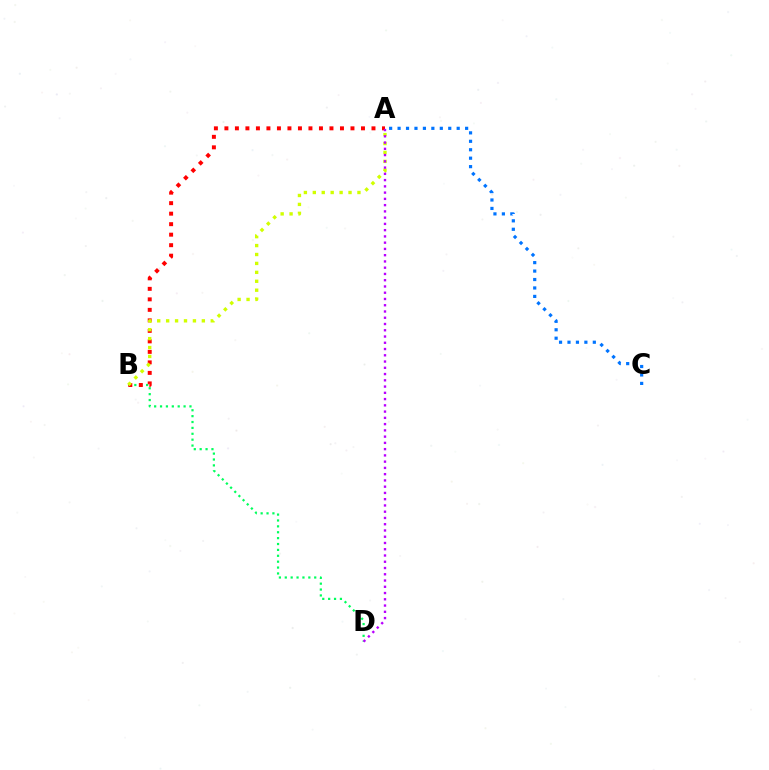{('B', 'D'): [{'color': '#00ff5c', 'line_style': 'dotted', 'thickness': 1.6}], ('A', 'B'): [{'color': '#ff0000', 'line_style': 'dotted', 'thickness': 2.85}, {'color': '#d1ff00', 'line_style': 'dotted', 'thickness': 2.43}], ('A', 'C'): [{'color': '#0074ff', 'line_style': 'dotted', 'thickness': 2.29}], ('A', 'D'): [{'color': '#b900ff', 'line_style': 'dotted', 'thickness': 1.7}]}